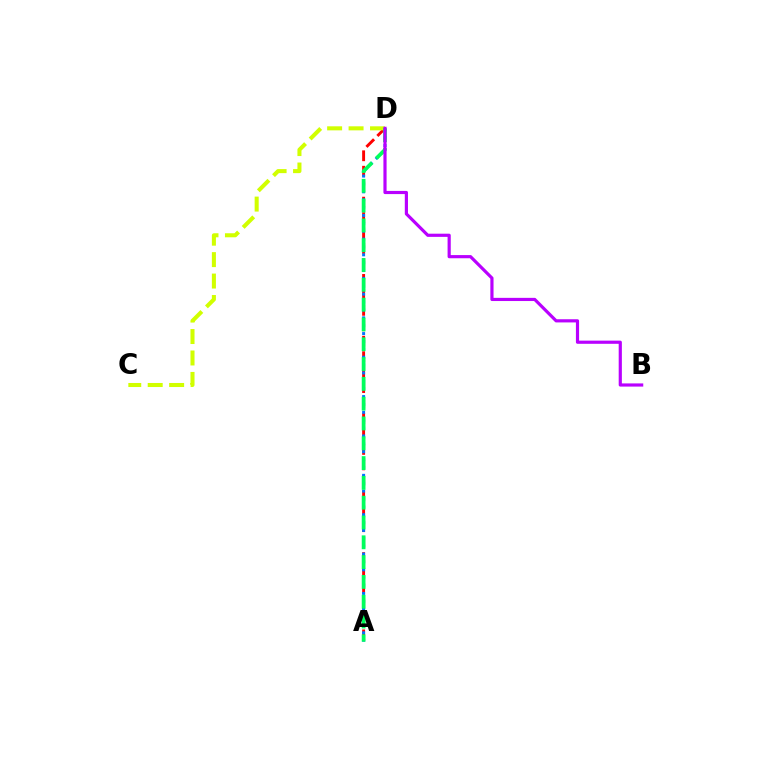{('A', 'D'): [{'color': '#ff0000', 'line_style': 'dashed', 'thickness': 2.1}, {'color': '#0074ff', 'line_style': 'dotted', 'thickness': 2.14}, {'color': '#00ff5c', 'line_style': 'dashed', 'thickness': 2.69}], ('C', 'D'): [{'color': '#d1ff00', 'line_style': 'dashed', 'thickness': 2.91}], ('B', 'D'): [{'color': '#b900ff', 'line_style': 'solid', 'thickness': 2.29}]}